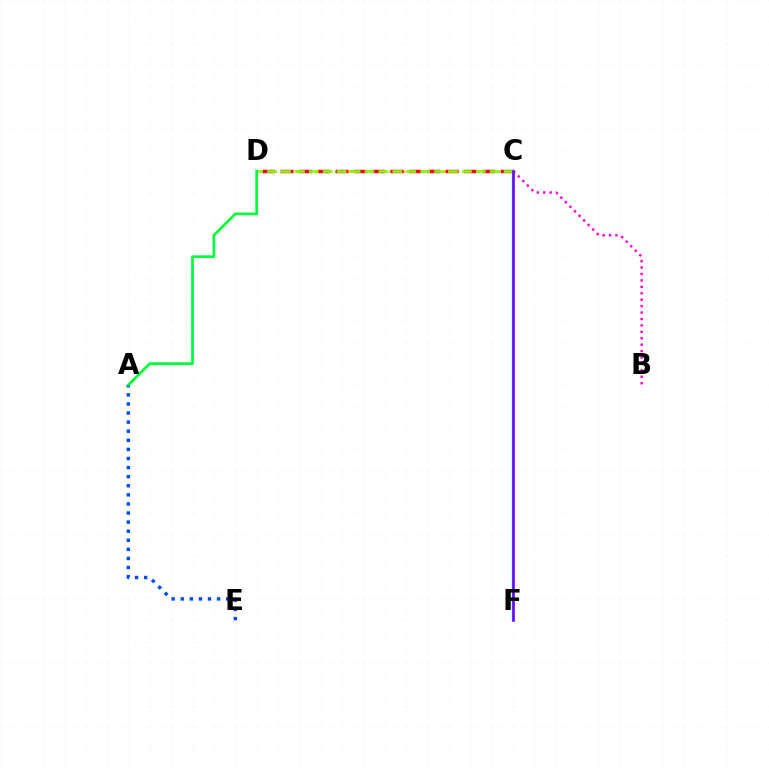{('C', 'D'): [{'color': '#ffbd00', 'line_style': 'dotted', 'thickness': 1.84}, {'color': '#ff0000', 'line_style': 'dashed', 'thickness': 2.49}, {'color': '#84ff00', 'line_style': 'dashed', 'thickness': 1.89}], ('A', 'E'): [{'color': '#004bff', 'line_style': 'dotted', 'thickness': 2.47}], ('C', 'F'): [{'color': '#00fff6', 'line_style': 'solid', 'thickness': 1.71}, {'color': '#7200ff', 'line_style': 'solid', 'thickness': 1.89}], ('A', 'D'): [{'color': '#00ff39', 'line_style': 'solid', 'thickness': 1.95}], ('B', 'C'): [{'color': '#ff00cf', 'line_style': 'dotted', 'thickness': 1.75}]}